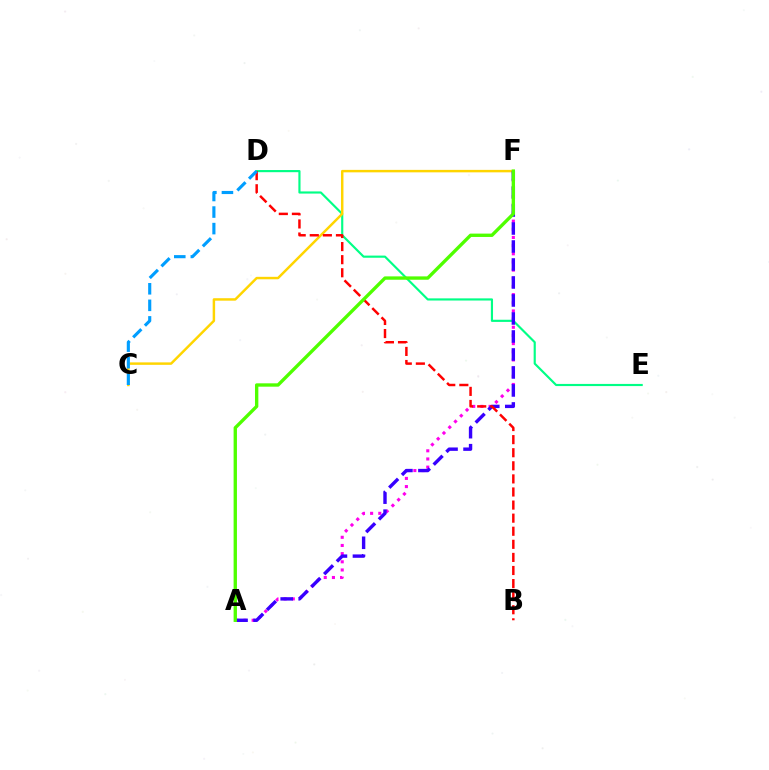{('A', 'F'): [{'color': '#ff00ed', 'line_style': 'dotted', 'thickness': 2.22}, {'color': '#3700ff', 'line_style': 'dashed', 'thickness': 2.44}, {'color': '#4fff00', 'line_style': 'solid', 'thickness': 2.42}], ('D', 'E'): [{'color': '#00ff86', 'line_style': 'solid', 'thickness': 1.55}], ('C', 'F'): [{'color': '#ffd500', 'line_style': 'solid', 'thickness': 1.77}], ('B', 'D'): [{'color': '#ff0000', 'line_style': 'dashed', 'thickness': 1.78}], ('C', 'D'): [{'color': '#009eff', 'line_style': 'dashed', 'thickness': 2.25}]}